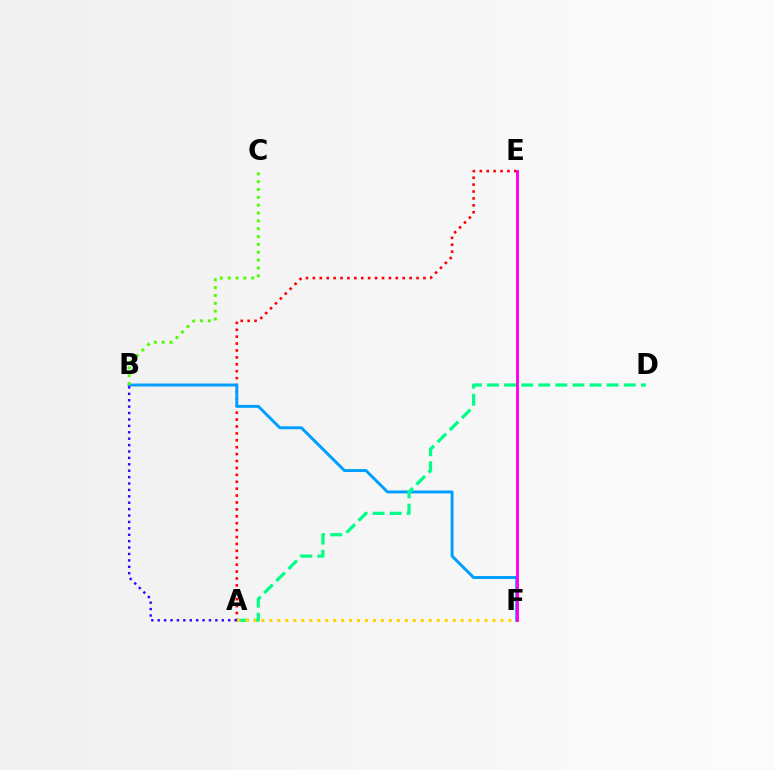{('A', 'E'): [{'color': '#ff0000', 'line_style': 'dotted', 'thickness': 1.88}], ('B', 'F'): [{'color': '#009eff', 'line_style': 'solid', 'thickness': 2.12}], ('A', 'D'): [{'color': '#00ff86', 'line_style': 'dashed', 'thickness': 2.32}], ('A', 'F'): [{'color': '#ffd500', 'line_style': 'dotted', 'thickness': 2.17}], ('A', 'B'): [{'color': '#3700ff', 'line_style': 'dotted', 'thickness': 1.74}], ('B', 'C'): [{'color': '#4fff00', 'line_style': 'dotted', 'thickness': 2.13}], ('E', 'F'): [{'color': '#ff00ed', 'line_style': 'solid', 'thickness': 2.09}]}